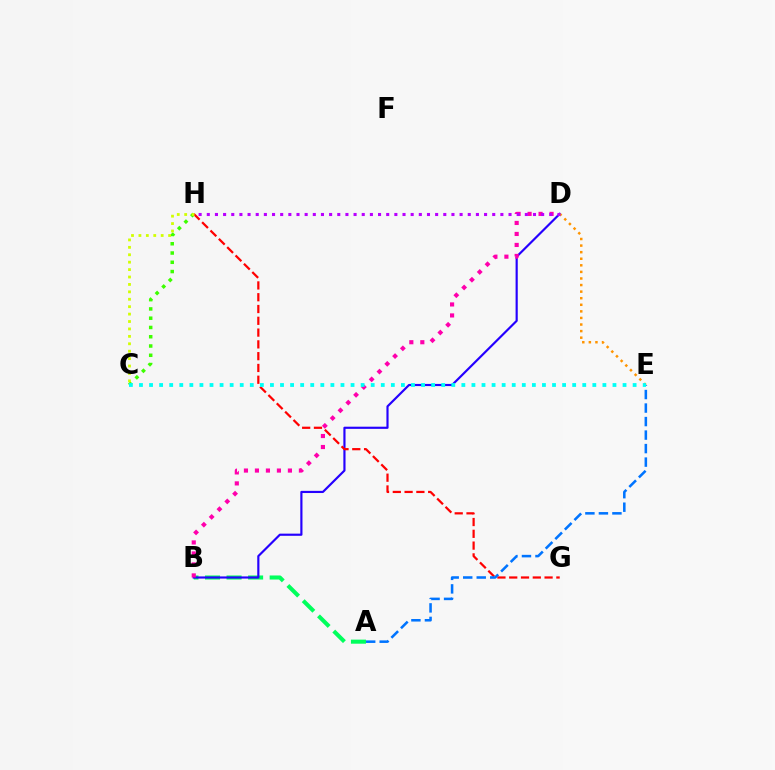{('A', 'B'): [{'color': '#00ff5c', 'line_style': 'dashed', 'thickness': 2.93}], ('B', 'D'): [{'color': '#2500ff', 'line_style': 'solid', 'thickness': 1.56}, {'color': '#ff00ac', 'line_style': 'dotted', 'thickness': 2.99}], ('C', 'H'): [{'color': '#3dff00', 'line_style': 'dotted', 'thickness': 2.52}, {'color': '#d1ff00', 'line_style': 'dotted', 'thickness': 2.02}], ('D', 'E'): [{'color': '#ff9400', 'line_style': 'dotted', 'thickness': 1.79}], ('G', 'H'): [{'color': '#ff0000', 'line_style': 'dashed', 'thickness': 1.6}], ('A', 'E'): [{'color': '#0074ff', 'line_style': 'dashed', 'thickness': 1.84}], ('C', 'E'): [{'color': '#00fff6', 'line_style': 'dotted', 'thickness': 2.74}], ('D', 'H'): [{'color': '#b900ff', 'line_style': 'dotted', 'thickness': 2.22}]}